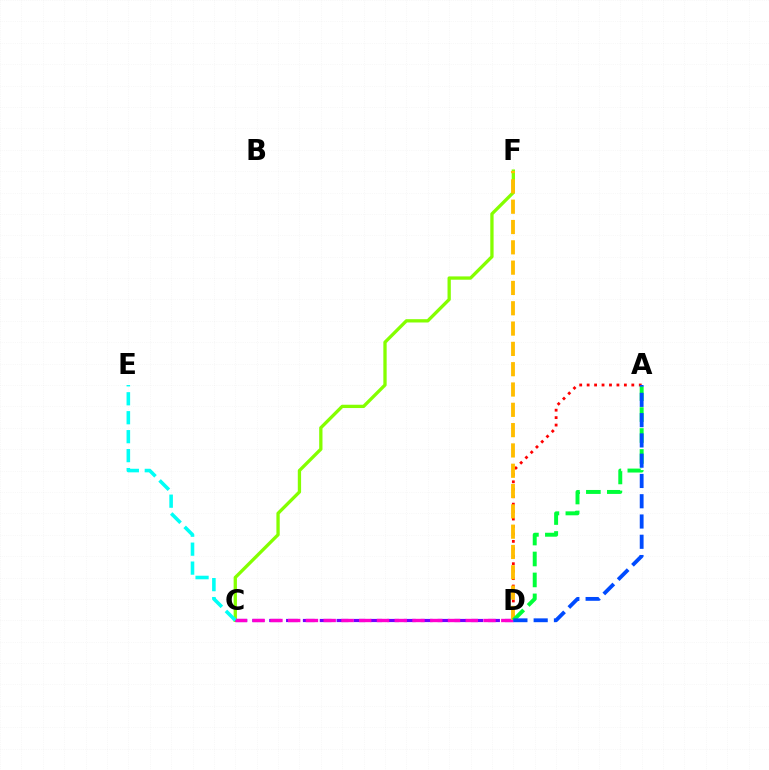{('A', 'D'): [{'color': '#ff0000', 'line_style': 'dotted', 'thickness': 2.02}, {'color': '#00ff39', 'line_style': 'dashed', 'thickness': 2.85}, {'color': '#004bff', 'line_style': 'dashed', 'thickness': 2.75}], ('C', 'F'): [{'color': '#84ff00', 'line_style': 'solid', 'thickness': 2.38}], ('C', 'D'): [{'color': '#7200ff', 'line_style': 'dashed', 'thickness': 2.29}, {'color': '#ff00cf', 'line_style': 'dashed', 'thickness': 2.41}], ('D', 'F'): [{'color': '#ffbd00', 'line_style': 'dashed', 'thickness': 2.76}], ('C', 'E'): [{'color': '#00fff6', 'line_style': 'dashed', 'thickness': 2.57}]}